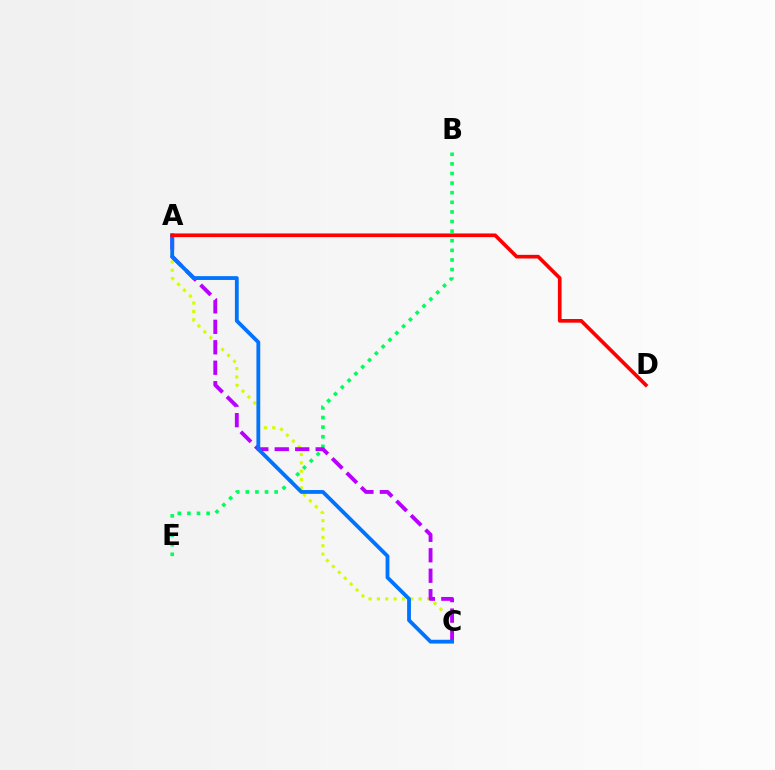{('A', 'C'): [{'color': '#d1ff00', 'line_style': 'dotted', 'thickness': 2.27}, {'color': '#b900ff', 'line_style': 'dashed', 'thickness': 2.78}, {'color': '#0074ff', 'line_style': 'solid', 'thickness': 2.74}], ('B', 'E'): [{'color': '#00ff5c', 'line_style': 'dotted', 'thickness': 2.61}], ('A', 'D'): [{'color': '#ff0000', 'line_style': 'solid', 'thickness': 2.63}]}